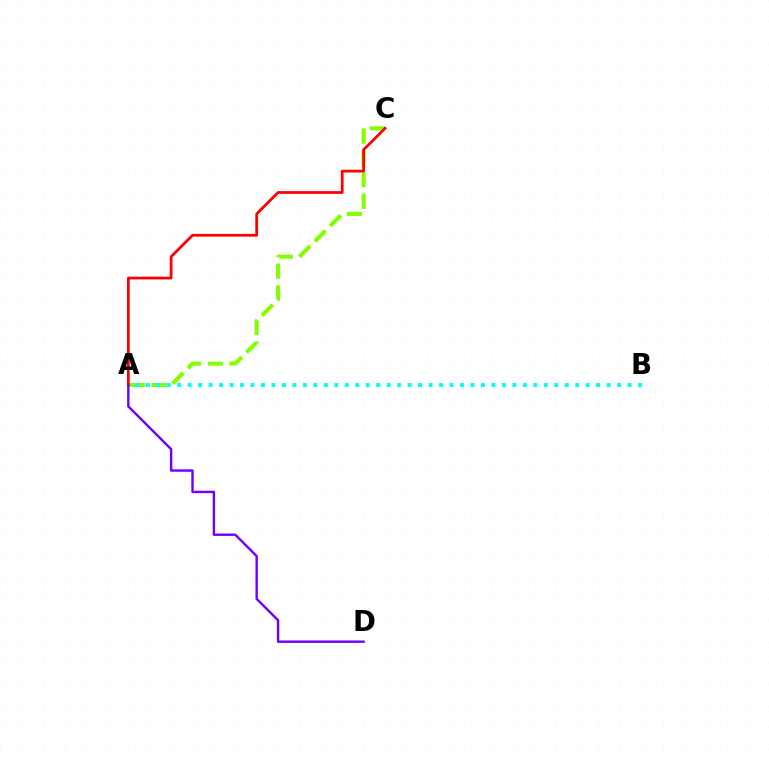{('A', 'C'): [{'color': '#84ff00', 'line_style': 'dashed', 'thickness': 2.95}, {'color': '#ff0000', 'line_style': 'solid', 'thickness': 1.99}], ('A', 'B'): [{'color': '#00fff6', 'line_style': 'dotted', 'thickness': 2.85}], ('A', 'D'): [{'color': '#7200ff', 'line_style': 'solid', 'thickness': 1.74}]}